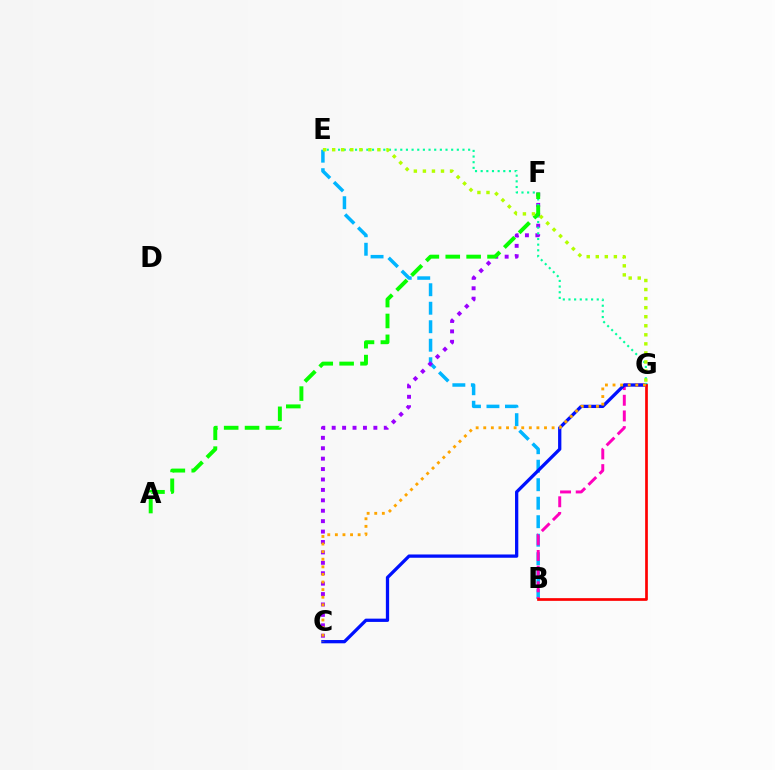{('B', 'E'): [{'color': '#00b5ff', 'line_style': 'dashed', 'thickness': 2.51}], ('C', 'F'): [{'color': '#9b00ff', 'line_style': 'dotted', 'thickness': 2.83}], ('B', 'G'): [{'color': '#ff00bd', 'line_style': 'dashed', 'thickness': 2.13}, {'color': '#ff0000', 'line_style': 'solid', 'thickness': 1.94}], ('C', 'G'): [{'color': '#0010ff', 'line_style': 'solid', 'thickness': 2.36}, {'color': '#ffa500', 'line_style': 'dotted', 'thickness': 2.06}], ('E', 'G'): [{'color': '#00ff9d', 'line_style': 'dotted', 'thickness': 1.54}, {'color': '#b3ff00', 'line_style': 'dotted', 'thickness': 2.46}], ('A', 'F'): [{'color': '#08ff00', 'line_style': 'dashed', 'thickness': 2.84}]}